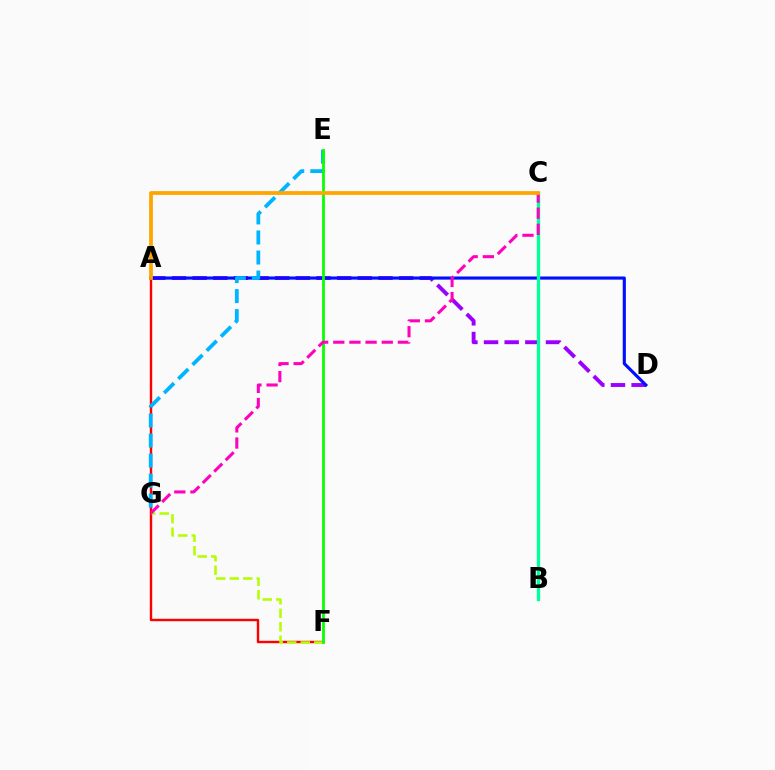{('A', 'D'): [{'color': '#9b00ff', 'line_style': 'dashed', 'thickness': 2.81}, {'color': '#0010ff', 'line_style': 'solid', 'thickness': 2.26}], ('A', 'F'): [{'color': '#ff0000', 'line_style': 'solid', 'thickness': 1.74}], ('F', 'G'): [{'color': '#b3ff00', 'line_style': 'dashed', 'thickness': 1.83}], ('E', 'G'): [{'color': '#00b5ff', 'line_style': 'dashed', 'thickness': 2.72}], ('E', 'F'): [{'color': '#08ff00', 'line_style': 'solid', 'thickness': 1.99}], ('B', 'C'): [{'color': '#00ff9d', 'line_style': 'solid', 'thickness': 2.4}], ('C', 'G'): [{'color': '#ff00bd', 'line_style': 'dashed', 'thickness': 2.19}], ('A', 'C'): [{'color': '#ffa500', 'line_style': 'solid', 'thickness': 2.7}]}